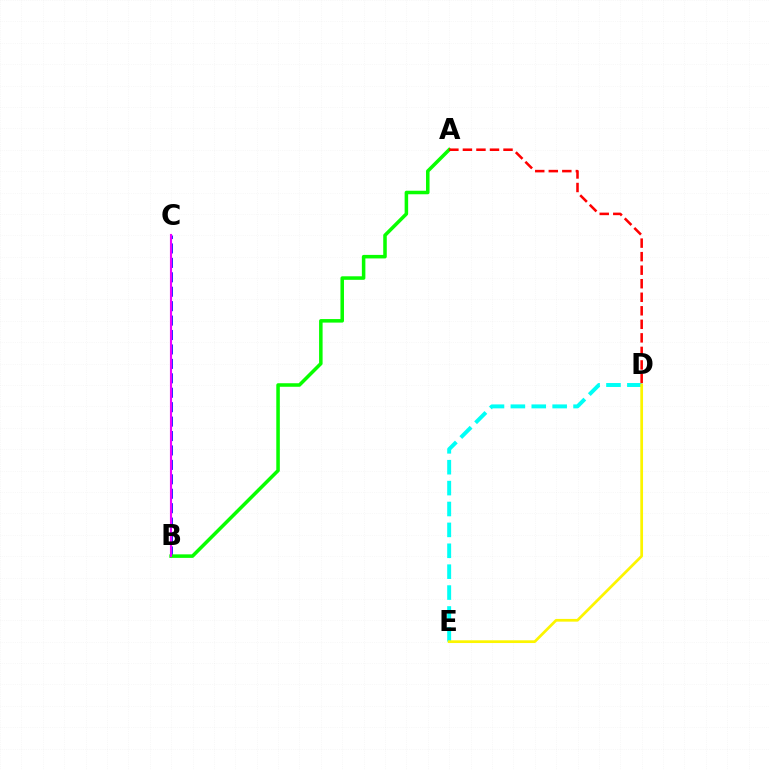{('B', 'C'): [{'color': '#0010ff', 'line_style': 'dashed', 'thickness': 1.96}, {'color': '#ee00ff', 'line_style': 'solid', 'thickness': 1.54}], ('A', 'B'): [{'color': '#08ff00', 'line_style': 'solid', 'thickness': 2.54}], ('D', 'E'): [{'color': '#00fff6', 'line_style': 'dashed', 'thickness': 2.84}, {'color': '#fcf500', 'line_style': 'solid', 'thickness': 1.96}], ('A', 'D'): [{'color': '#ff0000', 'line_style': 'dashed', 'thickness': 1.84}]}